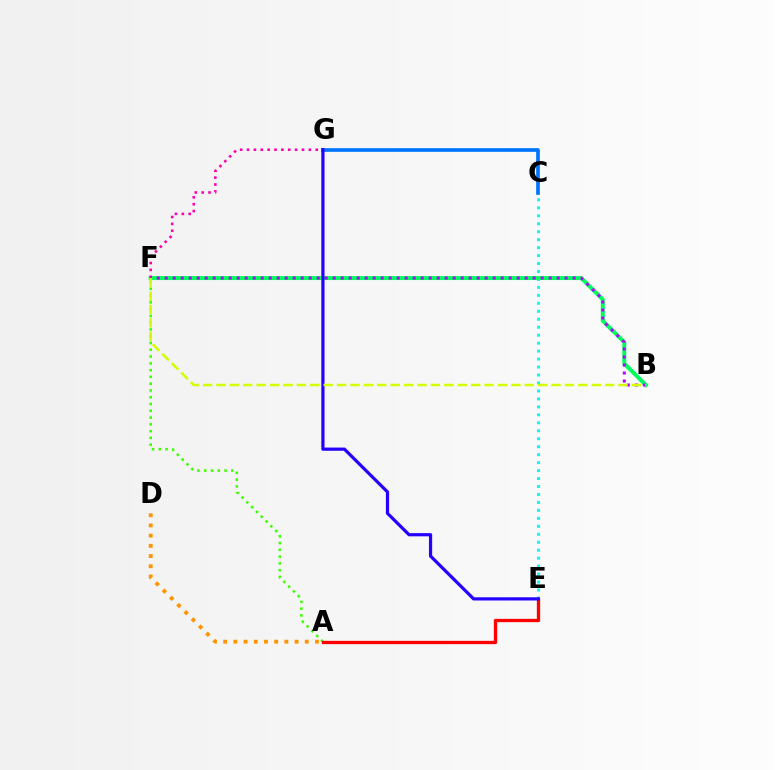{('C', 'E'): [{'color': '#00fff6', 'line_style': 'dotted', 'thickness': 2.16}], ('B', 'F'): [{'color': '#00ff5c', 'line_style': 'solid', 'thickness': 2.86}, {'color': '#b900ff', 'line_style': 'dotted', 'thickness': 2.17}, {'color': '#d1ff00', 'line_style': 'dashed', 'thickness': 1.82}], ('F', 'G'): [{'color': '#ff00ac', 'line_style': 'dotted', 'thickness': 1.87}], ('A', 'D'): [{'color': '#ff9400', 'line_style': 'dotted', 'thickness': 2.77}], ('C', 'G'): [{'color': '#0074ff', 'line_style': 'solid', 'thickness': 2.63}], ('A', 'F'): [{'color': '#3dff00', 'line_style': 'dotted', 'thickness': 1.84}], ('A', 'E'): [{'color': '#ff0000', 'line_style': 'solid', 'thickness': 2.38}], ('E', 'G'): [{'color': '#2500ff', 'line_style': 'solid', 'thickness': 2.31}]}